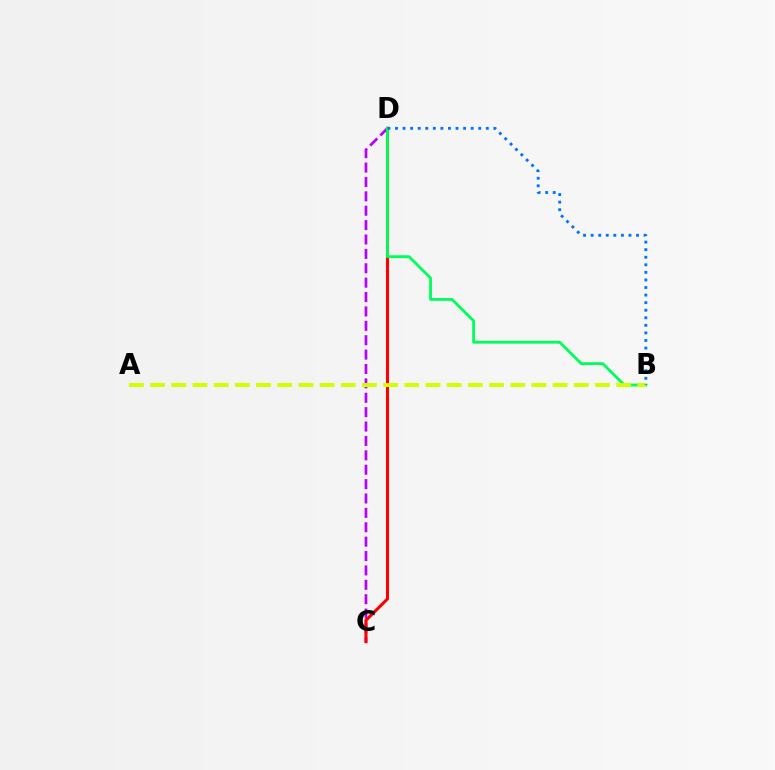{('C', 'D'): [{'color': '#b900ff', 'line_style': 'dashed', 'thickness': 1.95}, {'color': '#ff0000', 'line_style': 'solid', 'thickness': 2.21}], ('B', 'D'): [{'color': '#00ff5c', 'line_style': 'solid', 'thickness': 2.04}, {'color': '#0074ff', 'line_style': 'dotted', 'thickness': 2.06}], ('A', 'B'): [{'color': '#d1ff00', 'line_style': 'dashed', 'thickness': 2.88}]}